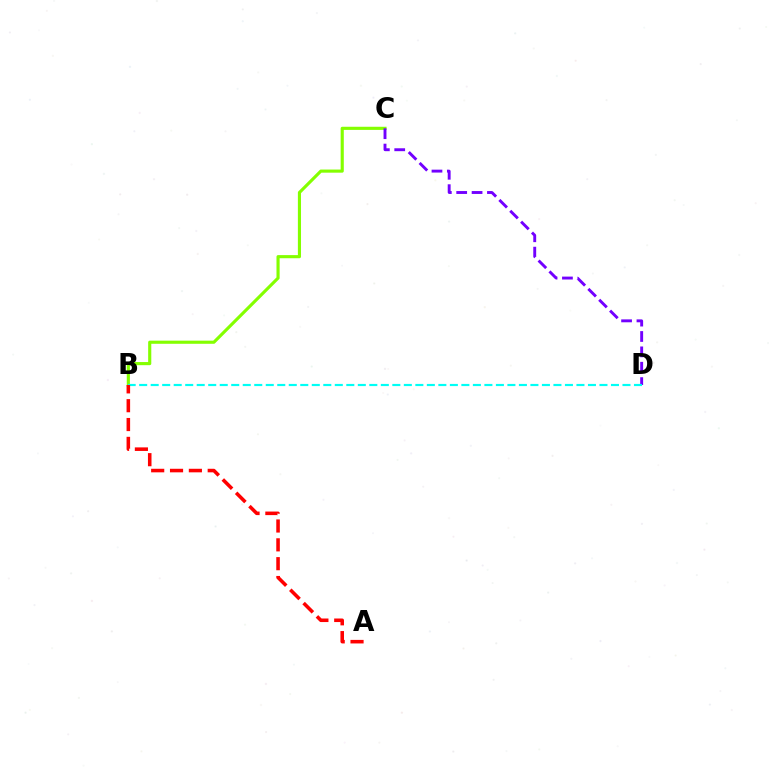{('B', 'C'): [{'color': '#84ff00', 'line_style': 'solid', 'thickness': 2.26}], ('C', 'D'): [{'color': '#7200ff', 'line_style': 'dashed', 'thickness': 2.09}], ('B', 'D'): [{'color': '#00fff6', 'line_style': 'dashed', 'thickness': 1.56}], ('A', 'B'): [{'color': '#ff0000', 'line_style': 'dashed', 'thickness': 2.56}]}